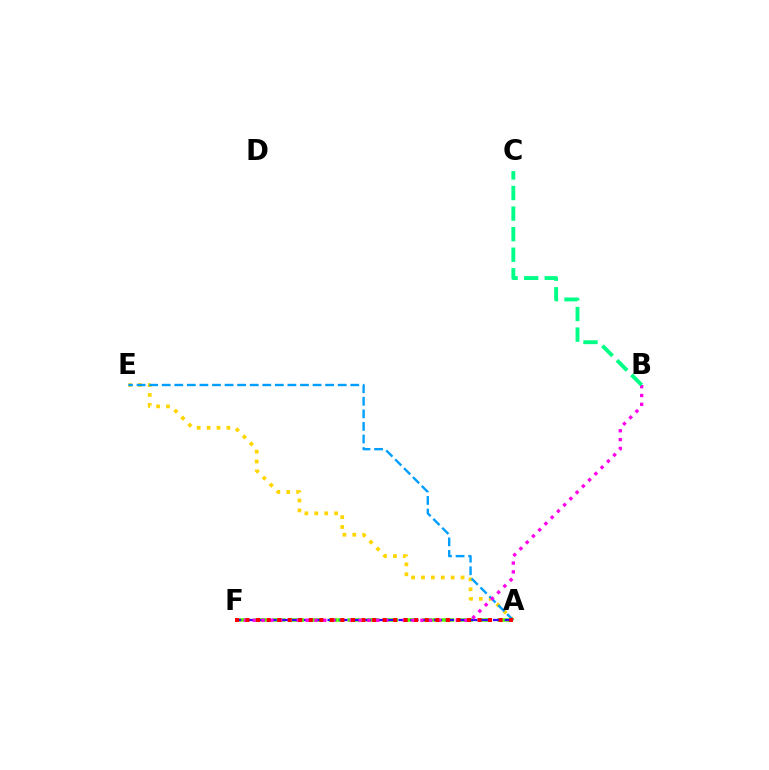{('A', 'F'): [{'color': '#4fff00', 'line_style': 'dashed', 'thickness': 2.55}, {'color': '#3700ff', 'line_style': 'dashed', 'thickness': 1.61}, {'color': '#ff0000', 'line_style': 'dotted', 'thickness': 2.86}], ('A', 'E'): [{'color': '#ffd500', 'line_style': 'dotted', 'thickness': 2.69}, {'color': '#009eff', 'line_style': 'dashed', 'thickness': 1.71}], ('B', 'F'): [{'color': '#ff00ed', 'line_style': 'dotted', 'thickness': 2.4}], ('B', 'C'): [{'color': '#00ff86', 'line_style': 'dashed', 'thickness': 2.8}]}